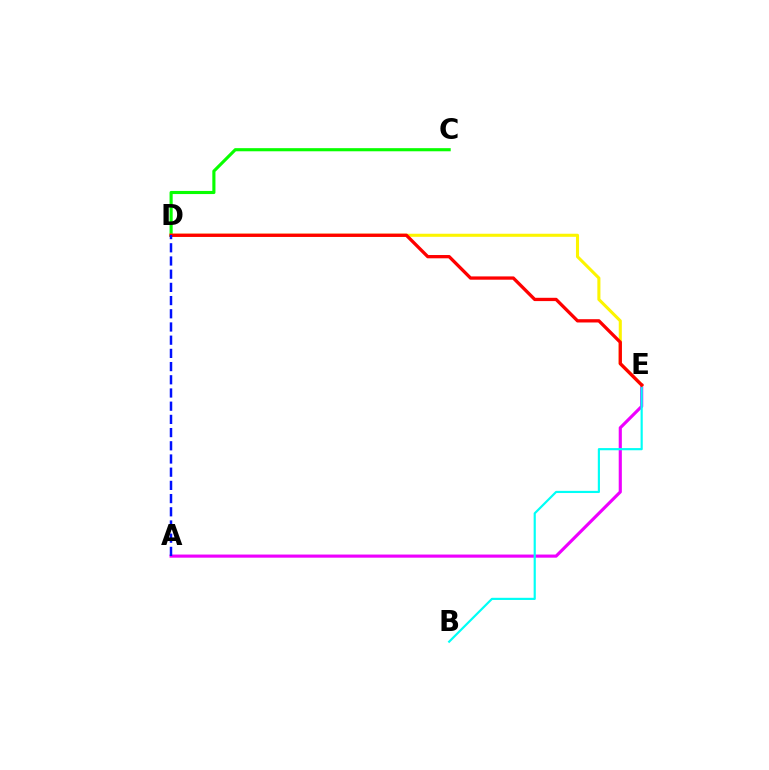{('A', 'E'): [{'color': '#ee00ff', 'line_style': 'solid', 'thickness': 2.26}], ('B', 'E'): [{'color': '#00fff6', 'line_style': 'solid', 'thickness': 1.56}], ('C', 'D'): [{'color': '#08ff00', 'line_style': 'solid', 'thickness': 2.25}], ('D', 'E'): [{'color': '#fcf500', 'line_style': 'solid', 'thickness': 2.21}, {'color': '#ff0000', 'line_style': 'solid', 'thickness': 2.37}], ('A', 'D'): [{'color': '#0010ff', 'line_style': 'dashed', 'thickness': 1.79}]}